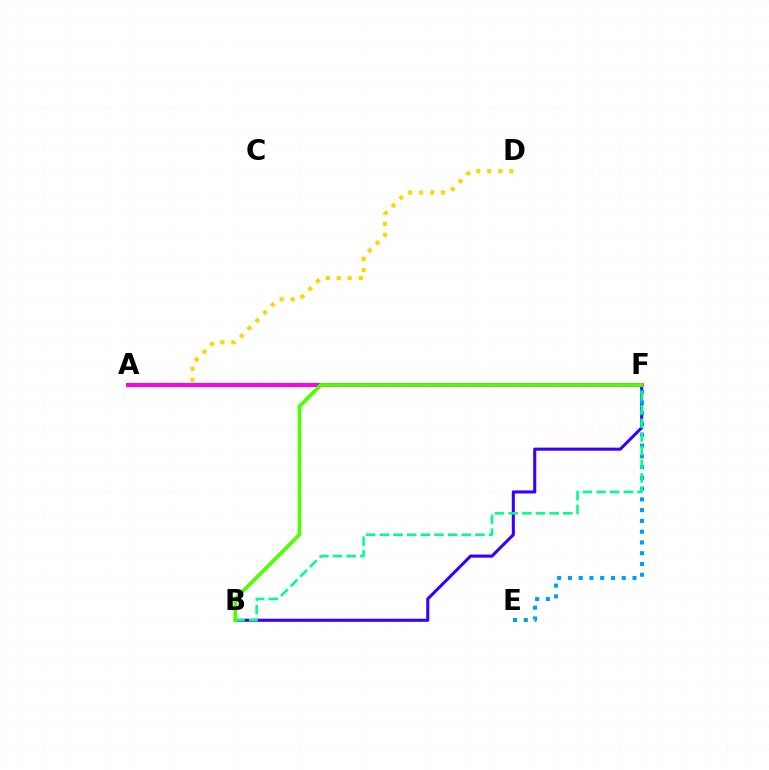{('A', 'D'): [{'color': '#ffd500', 'line_style': 'dotted', 'thickness': 2.99}], ('A', 'F'): [{'color': '#ff0000', 'line_style': 'solid', 'thickness': 2.8}, {'color': '#ff00ed', 'line_style': 'solid', 'thickness': 2.8}], ('B', 'F'): [{'color': '#3700ff', 'line_style': 'solid', 'thickness': 2.22}, {'color': '#00ff86', 'line_style': 'dashed', 'thickness': 1.86}, {'color': '#4fff00', 'line_style': 'solid', 'thickness': 2.65}], ('E', 'F'): [{'color': '#009eff', 'line_style': 'dotted', 'thickness': 2.92}]}